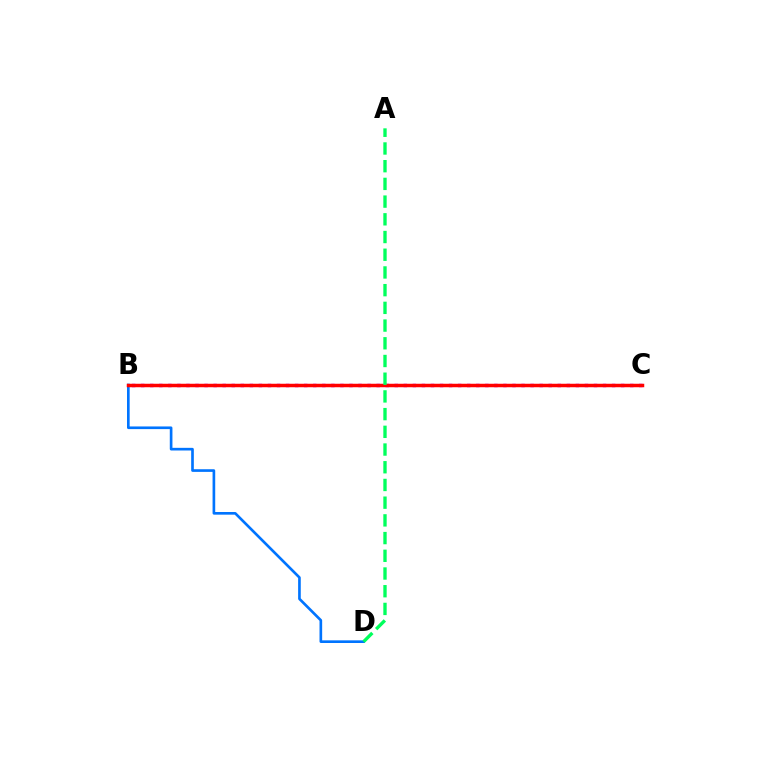{('B', 'C'): [{'color': '#d1ff00', 'line_style': 'solid', 'thickness': 1.97}, {'color': '#b900ff', 'line_style': 'dotted', 'thickness': 2.46}, {'color': '#ff0000', 'line_style': 'solid', 'thickness': 2.51}], ('B', 'D'): [{'color': '#0074ff', 'line_style': 'solid', 'thickness': 1.91}], ('A', 'D'): [{'color': '#00ff5c', 'line_style': 'dashed', 'thickness': 2.41}]}